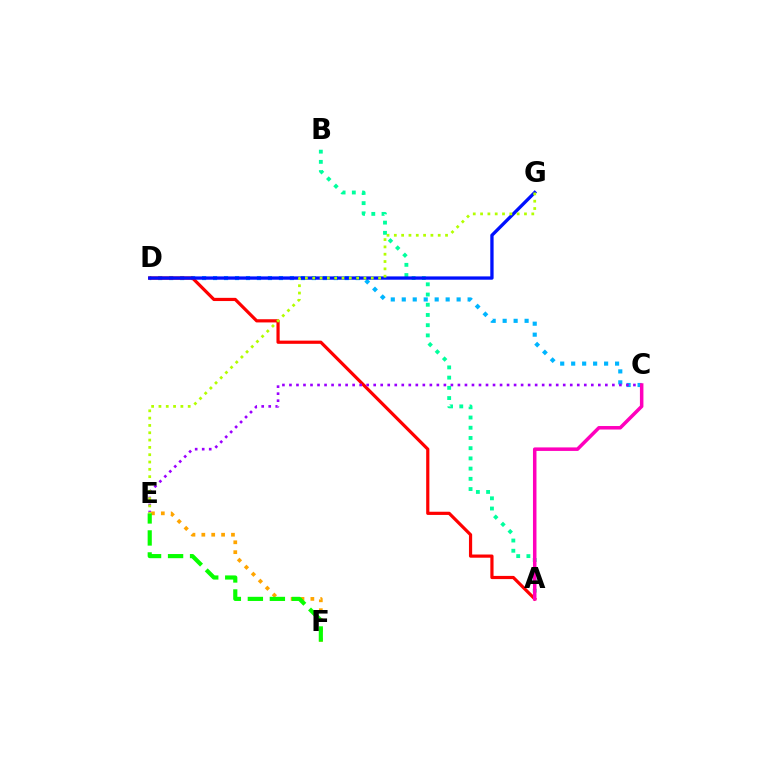{('C', 'D'): [{'color': '#00b5ff', 'line_style': 'dotted', 'thickness': 2.98}], ('A', 'D'): [{'color': '#ff0000', 'line_style': 'solid', 'thickness': 2.3}], ('E', 'F'): [{'color': '#ffa500', 'line_style': 'dotted', 'thickness': 2.68}, {'color': '#08ff00', 'line_style': 'dashed', 'thickness': 2.99}], ('A', 'B'): [{'color': '#00ff9d', 'line_style': 'dotted', 'thickness': 2.78}], ('C', 'E'): [{'color': '#9b00ff', 'line_style': 'dotted', 'thickness': 1.91}], ('D', 'G'): [{'color': '#0010ff', 'line_style': 'solid', 'thickness': 2.38}], ('A', 'C'): [{'color': '#ff00bd', 'line_style': 'solid', 'thickness': 2.53}], ('E', 'G'): [{'color': '#b3ff00', 'line_style': 'dotted', 'thickness': 1.99}]}